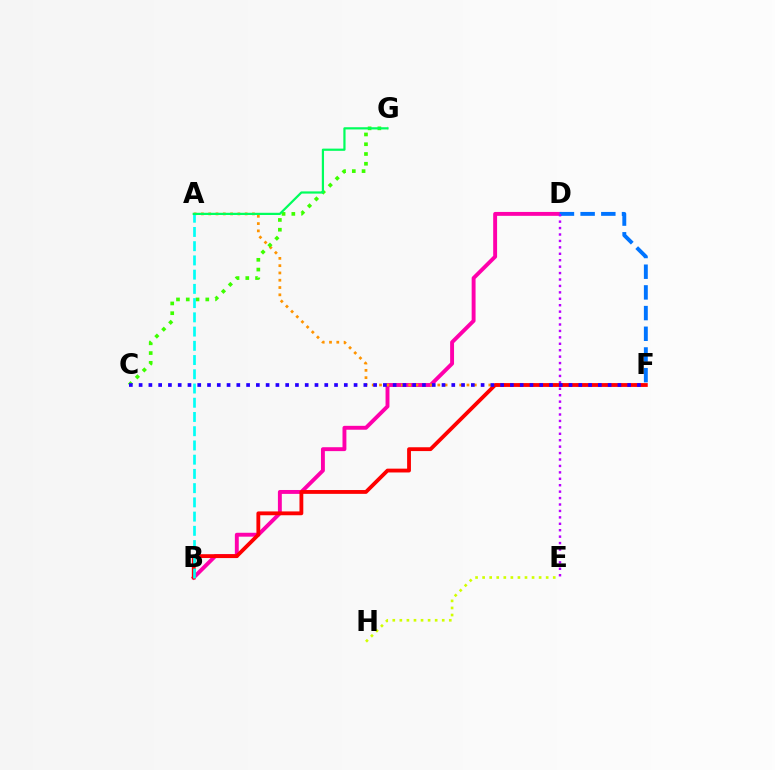{('B', 'D'): [{'color': '#ff00ac', 'line_style': 'solid', 'thickness': 2.81}], ('D', 'F'): [{'color': '#0074ff', 'line_style': 'dashed', 'thickness': 2.81}], ('E', 'H'): [{'color': '#d1ff00', 'line_style': 'dotted', 'thickness': 1.92}], ('D', 'E'): [{'color': '#b900ff', 'line_style': 'dotted', 'thickness': 1.75}], ('A', 'F'): [{'color': '#ff9400', 'line_style': 'dotted', 'thickness': 1.98}], ('C', 'G'): [{'color': '#3dff00', 'line_style': 'dotted', 'thickness': 2.65}], ('B', 'F'): [{'color': '#ff0000', 'line_style': 'solid', 'thickness': 2.75}], ('A', 'B'): [{'color': '#00fff6', 'line_style': 'dashed', 'thickness': 1.93}], ('A', 'G'): [{'color': '#00ff5c', 'line_style': 'solid', 'thickness': 1.59}], ('C', 'F'): [{'color': '#2500ff', 'line_style': 'dotted', 'thickness': 2.65}]}